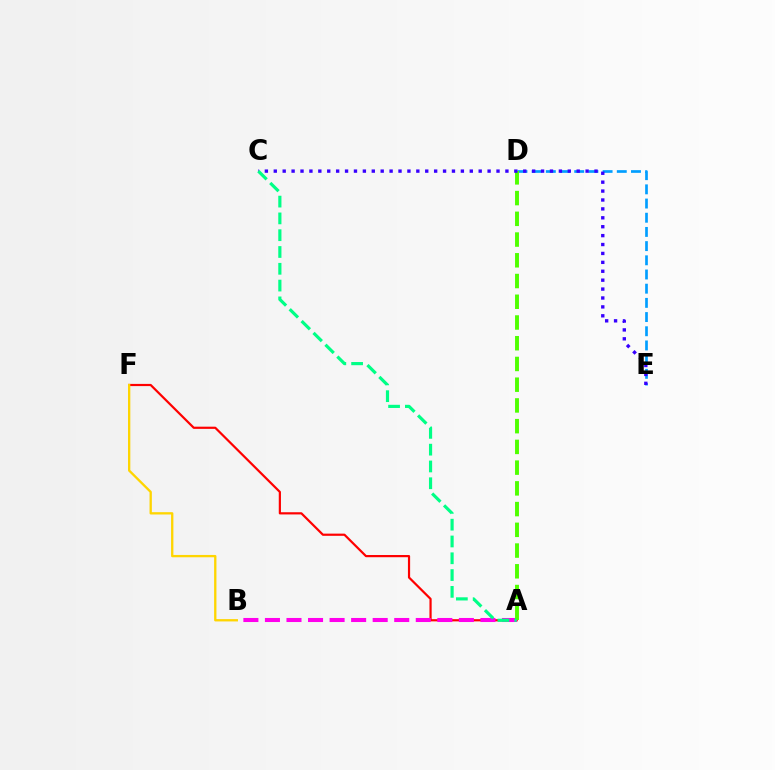{('A', 'F'): [{'color': '#ff0000', 'line_style': 'solid', 'thickness': 1.58}], ('D', 'E'): [{'color': '#009eff', 'line_style': 'dashed', 'thickness': 1.93}], ('A', 'B'): [{'color': '#ff00ed', 'line_style': 'dashed', 'thickness': 2.93}], ('A', 'D'): [{'color': '#4fff00', 'line_style': 'dashed', 'thickness': 2.82}], ('C', 'E'): [{'color': '#3700ff', 'line_style': 'dotted', 'thickness': 2.42}], ('A', 'C'): [{'color': '#00ff86', 'line_style': 'dashed', 'thickness': 2.28}], ('B', 'F'): [{'color': '#ffd500', 'line_style': 'solid', 'thickness': 1.67}]}